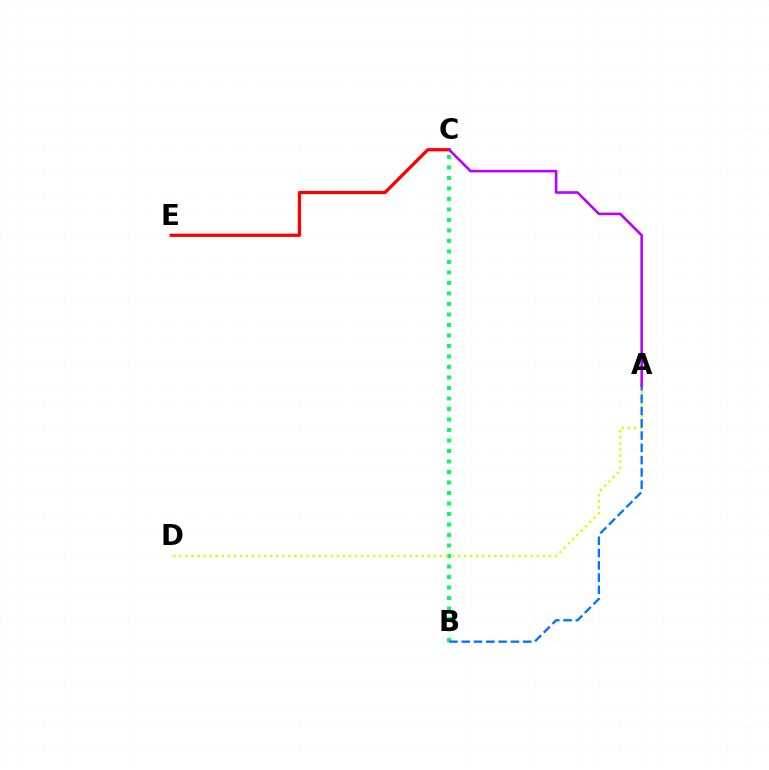{('C', 'E'): [{'color': '#ff0000', 'line_style': 'solid', 'thickness': 2.35}], ('B', 'C'): [{'color': '#00ff5c', 'line_style': 'dotted', 'thickness': 2.85}], ('A', 'D'): [{'color': '#d1ff00', 'line_style': 'dotted', 'thickness': 1.65}], ('A', 'B'): [{'color': '#0074ff', 'line_style': 'dashed', 'thickness': 1.67}], ('A', 'C'): [{'color': '#b900ff', 'line_style': 'solid', 'thickness': 1.86}]}